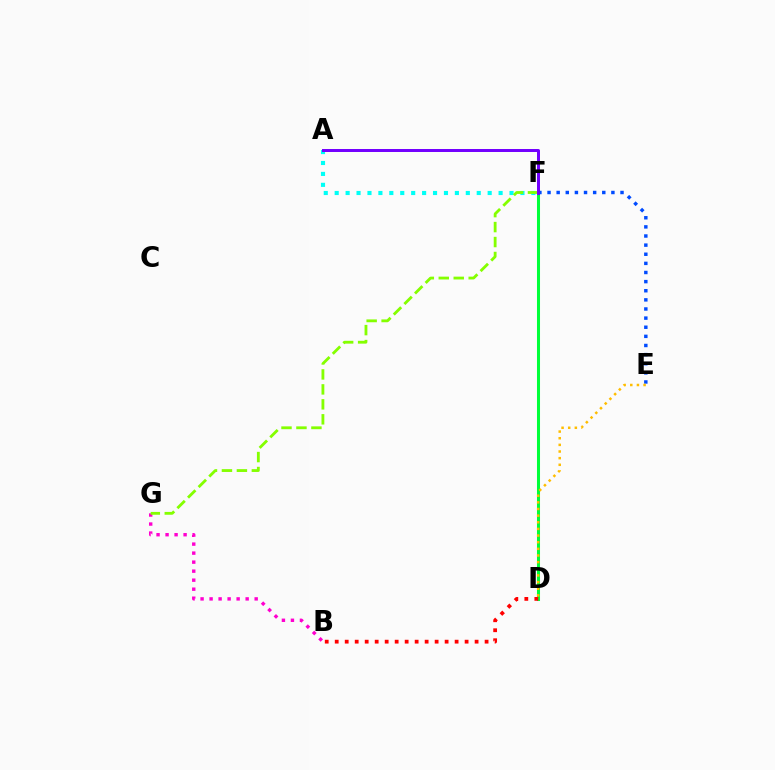{('B', 'G'): [{'color': '#ff00cf', 'line_style': 'dotted', 'thickness': 2.45}], ('E', 'F'): [{'color': '#004bff', 'line_style': 'dotted', 'thickness': 2.48}], ('D', 'F'): [{'color': '#00ff39', 'line_style': 'solid', 'thickness': 2.19}], ('A', 'F'): [{'color': '#00fff6', 'line_style': 'dotted', 'thickness': 2.97}, {'color': '#7200ff', 'line_style': 'solid', 'thickness': 2.15}], ('F', 'G'): [{'color': '#84ff00', 'line_style': 'dashed', 'thickness': 2.03}], ('B', 'D'): [{'color': '#ff0000', 'line_style': 'dotted', 'thickness': 2.71}], ('D', 'E'): [{'color': '#ffbd00', 'line_style': 'dotted', 'thickness': 1.81}]}